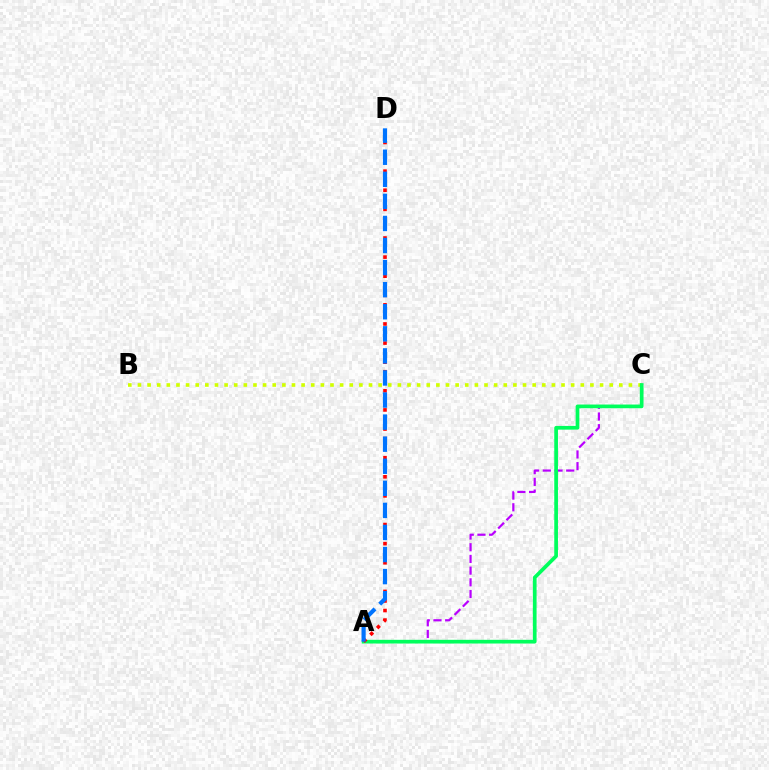{('A', 'C'): [{'color': '#b900ff', 'line_style': 'dashed', 'thickness': 1.59}, {'color': '#00ff5c', 'line_style': 'solid', 'thickness': 2.67}], ('B', 'C'): [{'color': '#d1ff00', 'line_style': 'dotted', 'thickness': 2.62}], ('A', 'D'): [{'color': '#ff0000', 'line_style': 'dotted', 'thickness': 2.6}, {'color': '#0074ff', 'line_style': 'dashed', 'thickness': 3.0}]}